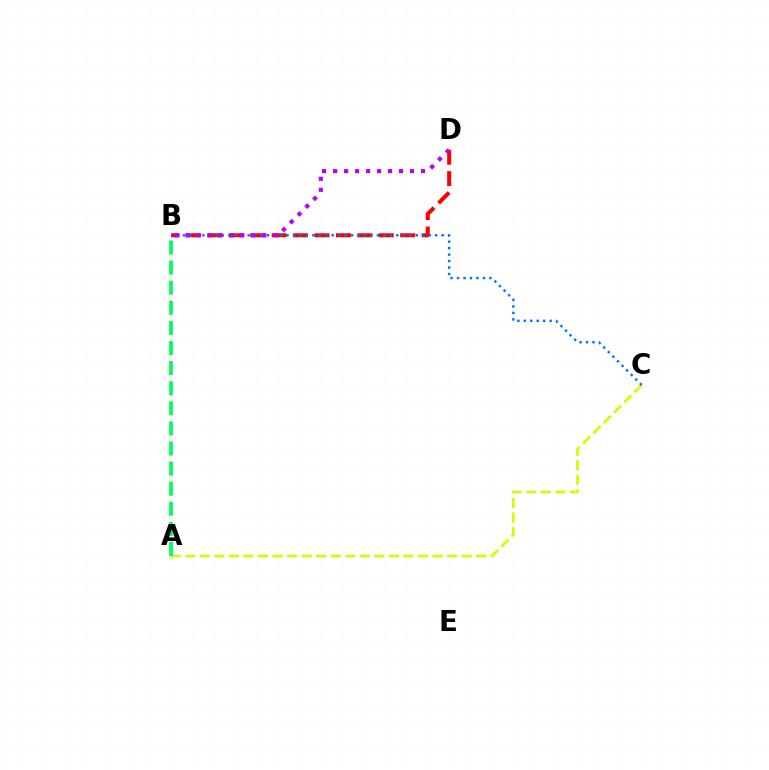{('A', 'C'): [{'color': '#d1ff00', 'line_style': 'dashed', 'thickness': 1.98}], ('B', 'D'): [{'color': '#ff0000', 'line_style': 'dashed', 'thickness': 2.91}, {'color': '#b900ff', 'line_style': 'dotted', 'thickness': 2.98}], ('A', 'B'): [{'color': '#00ff5c', 'line_style': 'dashed', 'thickness': 2.73}], ('B', 'C'): [{'color': '#0074ff', 'line_style': 'dotted', 'thickness': 1.76}]}